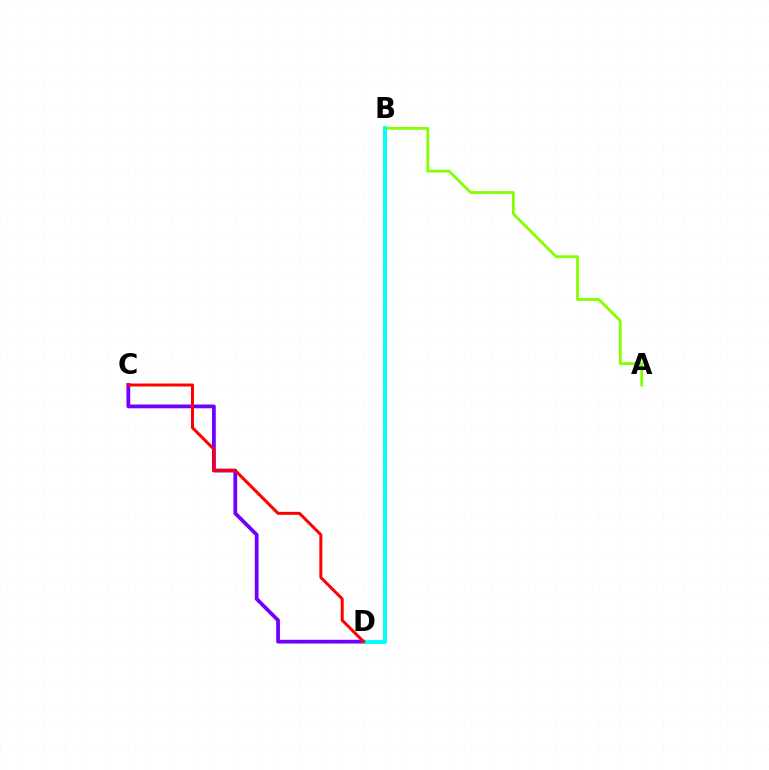{('A', 'B'): [{'color': '#84ff00', 'line_style': 'solid', 'thickness': 2.03}], ('C', 'D'): [{'color': '#7200ff', 'line_style': 'solid', 'thickness': 2.71}, {'color': '#ff0000', 'line_style': 'solid', 'thickness': 2.15}], ('B', 'D'): [{'color': '#00fff6', 'line_style': 'solid', 'thickness': 2.81}]}